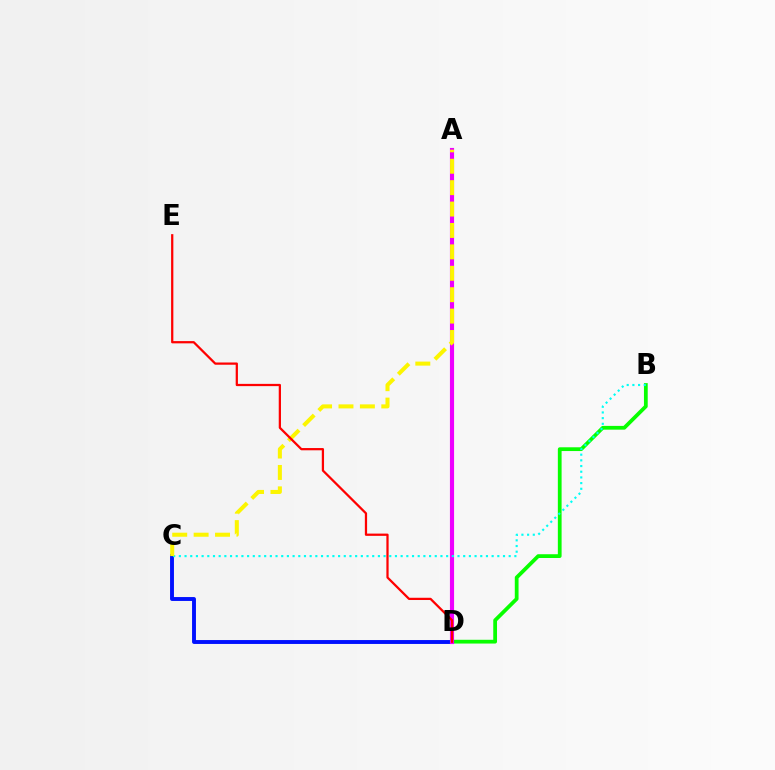{('B', 'D'): [{'color': '#08ff00', 'line_style': 'solid', 'thickness': 2.71}], ('C', 'D'): [{'color': '#0010ff', 'line_style': 'solid', 'thickness': 2.81}], ('A', 'D'): [{'color': '#ee00ff', 'line_style': 'solid', 'thickness': 2.97}], ('B', 'C'): [{'color': '#00fff6', 'line_style': 'dotted', 'thickness': 1.55}], ('A', 'C'): [{'color': '#fcf500', 'line_style': 'dashed', 'thickness': 2.91}], ('D', 'E'): [{'color': '#ff0000', 'line_style': 'solid', 'thickness': 1.62}]}